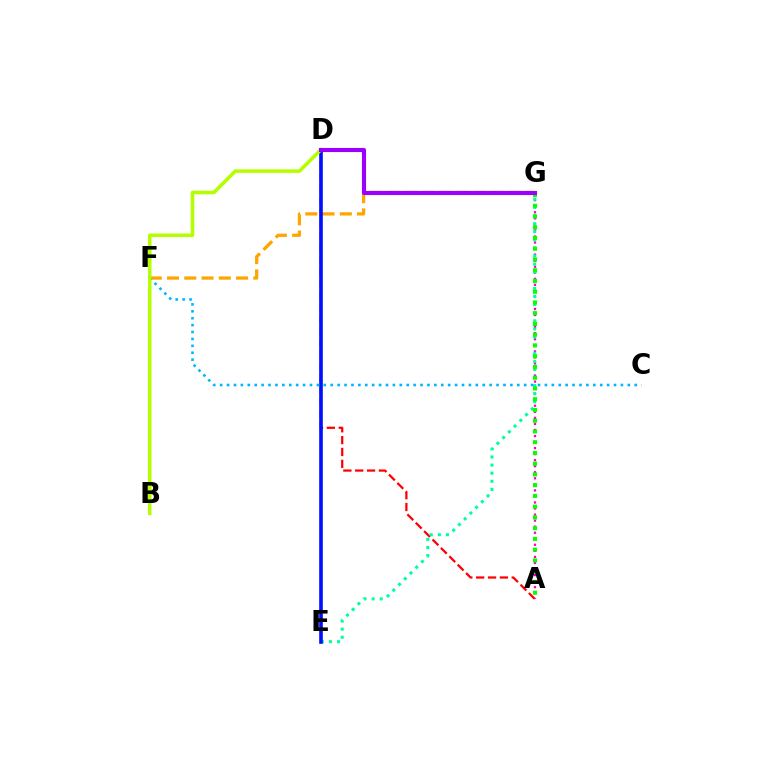{('A', 'D'): [{'color': '#ff0000', 'line_style': 'dashed', 'thickness': 1.61}], ('F', 'G'): [{'color': '#ffa500', 'line_style': 'dashed', 'thickness': 2.35}], ('A', 'G'): [{'color': '#ff00bd', 'line_style': 'dotted', 'thickness': 1.64}, {'color': '#08ff00', 'line_style': 'dotted', 'thickness': 2.92}], ('E', 'G'): [{'color': '#00ff9d', 'line_style': 'dotted', 'thickness': 2.2}], ('D', 'E'): [{'color': '#0010ff', 'line_style': 'solid', 'thickness': 2.62}], ('C', 'F'): [{'color': '#00b5ff', 'line_style': 'dotted', 'thickness': 1.88}], ('B', 'D'): [{'color': '#b3ff00', 'line_style': 'solid', 'thickness': 2.56}], ('D', 'G'): [{'color': '#9b00ff', 'line_style': 'solid', 'thickness': 2.95}]}